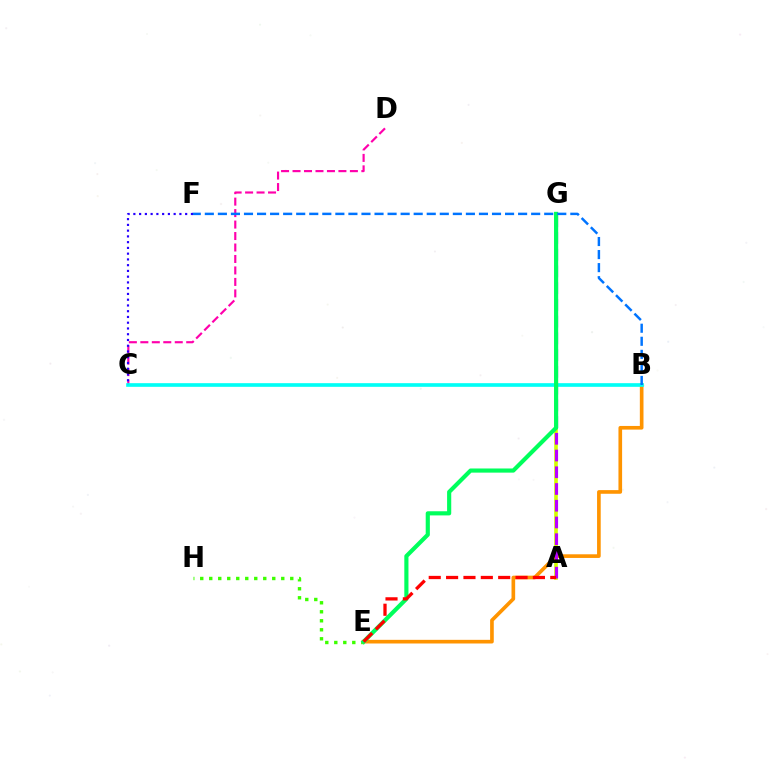{('E', 'H'): [{'color': '#3dff00', 'line_style': 'dotted', 'thickness': 2.45}], ('A', 'G'): [{'color': '#d1ff00', 'line_style': 'solid', 'thickness': 2.6}, {'color': '#b900ff', 'line_style': 'dashed', 'thickness': 2.27}], ('C', 'D'): [{'color': '#ff00ac', 'line_style': 'dashed', 'thickness': 1.56}], ('B', 'E'): [{'color': '#ff9400', 'line_style': 'solid', 'thickness': 2.63}], ('B', 'C'): [{'color': '#00fff6', 'line_style': 'solid', 'thickness': 2.63}], ('E', 'G'): [{'color': '#00ff5c', 'line_style': 'solid', 'thickness': 2.98}], ('B', 'F'): [{'color': '#0074ff', 'line_style': 'dashed', 'thickness': 1.77}], ('C', 'F'): [{'color': '#2500ff', 'line_style': 'dotted', 'thickness': 1.56}], ('A', 'E'): [{'color': '#ff0000', 'line_style': 'dashed', 'thickness': 2.36}]}